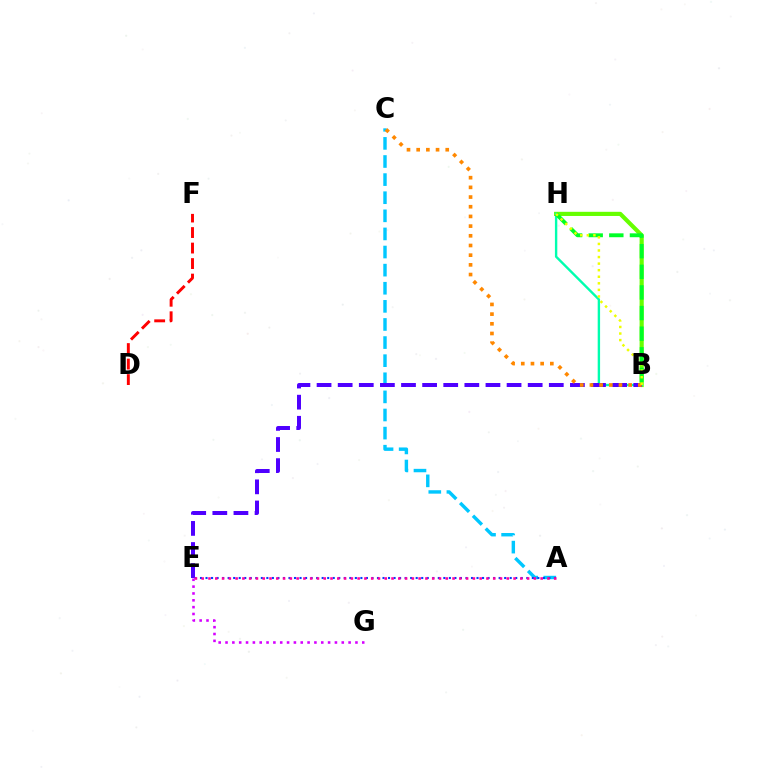{('A', 'C'): [{'color': '#00c7ff', 'line_style': 'dashed', 'thickness': 2.46}], ('A', 'E'): [{'color': '#003fff', 'line_style': 'dotted', 'thickness': 1.5}, {'color': '#ff00a0', 'line_style': 'dotted', 'thickness': 1.84}], ('B', 'H'): [{'color': '#66ff00', 'line_style': 'solid', 'thickness': 2.99}, {'color': '#00ffaf', 'line_style': 'solid', 'thickness': 1.72}, {'color': '#00ff27', 'line_style': 'dashed', 'thickness': 2.8}, {'color': '#eeff00', 'line_style': 'dotted', 'thickness': 1.78}], ('B', 'E'): [{'color': '#4f00ff', 'line_style': 'dashed', 'thickness': 2.87}], ('E', 'G'): [{'color': '#d600ff', 'line_style': 'dotted', 'thickness': 1.86}], ('B', 'C'): [{'color': '#ff8800', 'line_style': 'dotted', 'thickness': 2.63}], ('D', 'F'): [{'color': '#ff0000', 'line_style': 'dashed', 'thickness': 2.11}]}